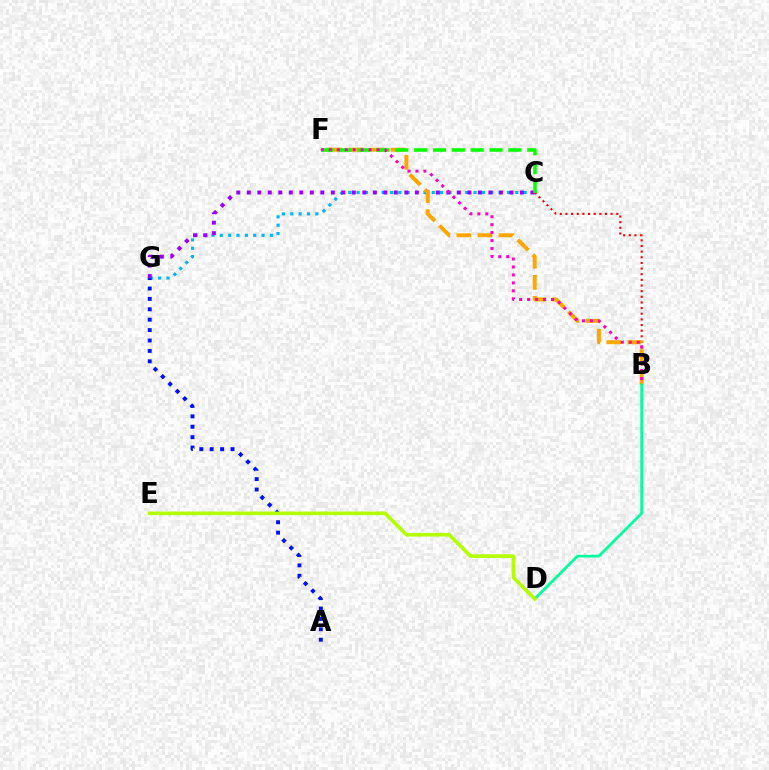{('C', 'G'): [{'color': '#00b5ff', 'line_style': 'dotted', 'thickness': 2.27}, {'color': '#9b00ff', 'line_style': 'dotted', 'thickness': 2.85}], ('B', 'C'): [{'color': '#ff0000', 'line_style': 'dotted', 'thickness': 1.53}], ('B', 'F'): [{'color': '#ffa500', 'line_style': 'dashed', 'thickness': 2.86}, {'color': '#ff00bd', 'line_style': 'dotted', 'thickness': 2.16}], ('B', 'D'): [{'color': '#00ff9d', 'line_style': 'solid', 'thickness': 1.98}], ('A', 'G'): [{'color': '#0010ff', 'line_style': 'dotted', 'thickness': 2.83}], ('D', 'E'): [{'color': '#b3ff00', 'line_style': 'solid', 'thickness': 2.6}], ('C', 'F'): [{'color': '#08ff00', 'line_style': 'dashed', 'thickness': 2.56}]}